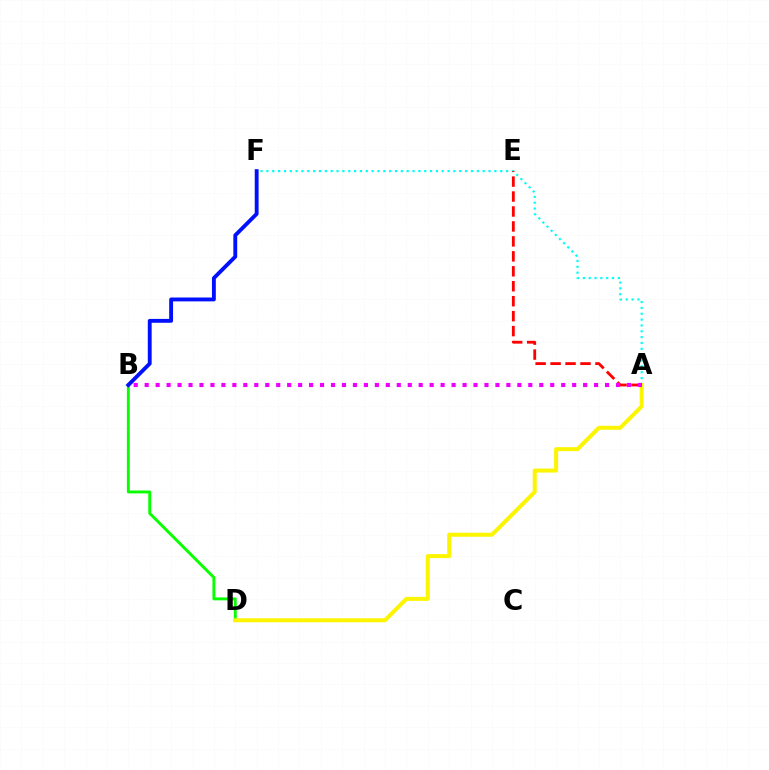{('A', 'F'): [{'color': '#00fff6', 'line_style': 'dotted', 'thickness': 1.59}], ('B', 'D'): [{'color': '#08ff00', 'line_style': 'solid', 'thickness': 2.09}], ('B', 'F'): [{'color': '#0010ff', 'line_style': 'solid', 'thickness': 2.78}], ('A', 'E'): [{'color': '#ff0000', 'line_style': 'dashed', 'thickness': 2.03}], ('A', 'D'): [{'color': '#fcf500', 'line_style': 'solid', 'thickness': 2.88}], ('A', 'B'): [{'color': '#ee00ff', 'line_style': 'dotted', 'thickness': 2.98}]}